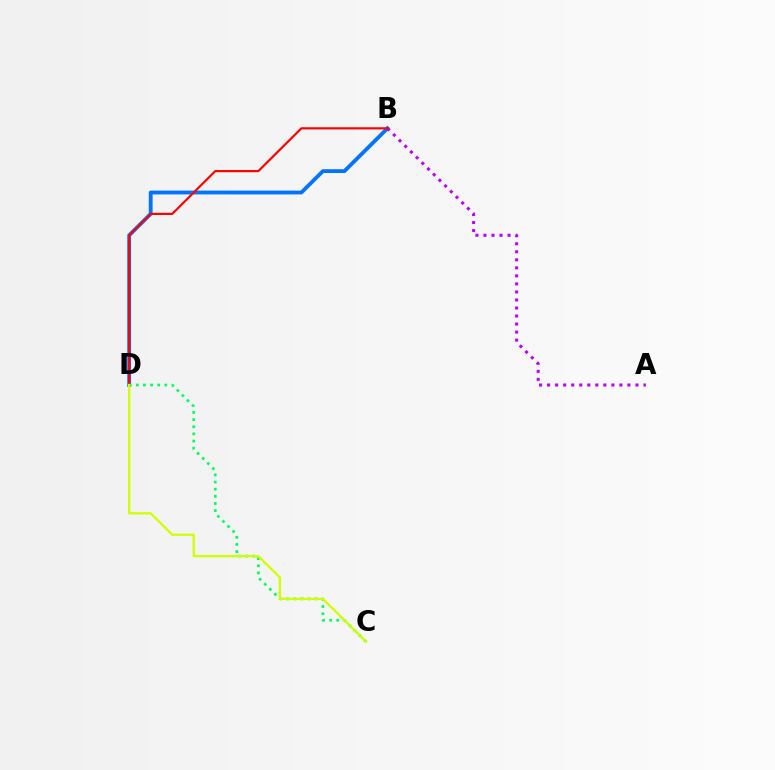{('B', 'D'): [{'color': '#0074ff', 'line_style': 'solid', 'thickness': 2.76}, {'color': '#ff0000', 'line_style': 'solid', 'thickness': 1.58}], ('C', 'D'): [{'color': '#00ff5c', 'line_style': 'dotted', 'thickness': 1.94}, {'color': '#d1ff00', 'line_style': 'solid', 'thickness': 1.67}], ('A', 'B'): [{'color': '#b900ff', 'line_style': 'dotted', 'thickness': 2.18}]}